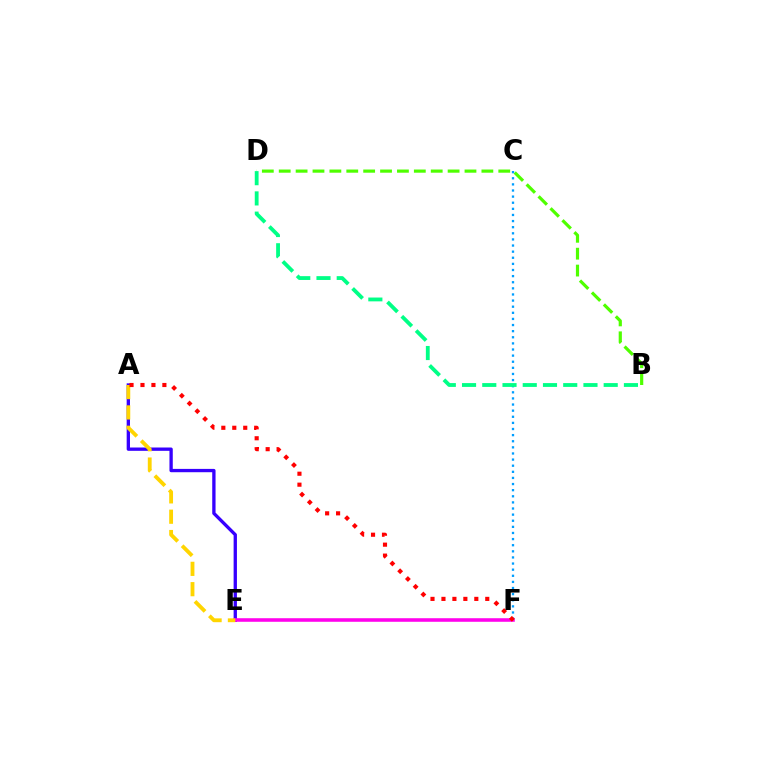{('A', 'E'): [{'color': '#3700ff', 'line_style': 'solid', 'thickness': 2.39}, {'color': '#ffd500', 'line_style': 'dashed', 'thickness': 2.76}], ('E', 'F'): [{'color': '#ff00ed', 'line_style': 'solid', 'thickness': 2.56}], ('B', 'D'): [{'color': '#4fff00', 'line_style': 'dashed', 'thickness': 2.29}, {'color': '#00ff86', 'line_style': 'dashed', 'thickness': 2.75}], ('C', 'F'): [{'color': '#009eff', 'line_style': 'dotted', 'thickness': 1.66}], ('A', 'F'): [{'color': '#ff0000', 'line_style': 'dotted', 'thickness': 2.98}]}